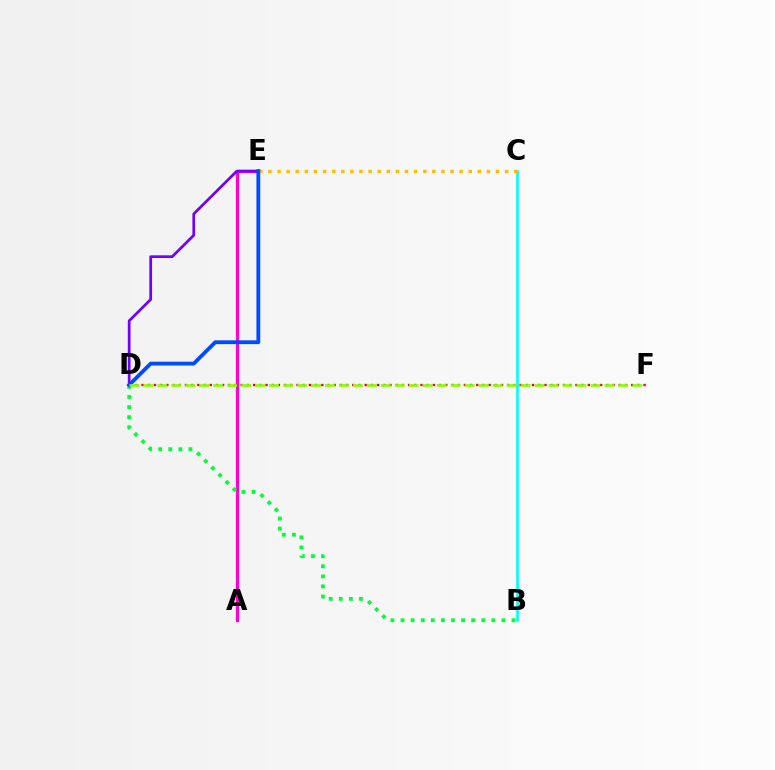{('A', 'E'): [{'color': '#ff00cf', 'line_style': 'solid', 'thickness': 2.34}], ('D', 'F'): [{'color': '#ff0000', 'line_style': 'dotted', 'thickness': 1.68}, {'color': '#84ff00', 'line_style': 'dashed', 'thickness': 1.9}], ('B', 'D'): [{'color': '#00ff39', 'line_style': 'dotted', 'thickness': 2.74}], ('D', 'E'): [{'color': '#7200ff', 'line_style': 'solid', 'thickness': 1.96}, {'color': '#004bff', 'line_style': 'solid', 'thickness': 2.75}], ('B', 'C'): [{'color': '#00fff6', 'line_style': 'solid', 'thickness': 1.89}], ('C', 'E'): [{'color': '#ffbd00', 'line_style': 'dotted', 'thickness': 2.47}]}